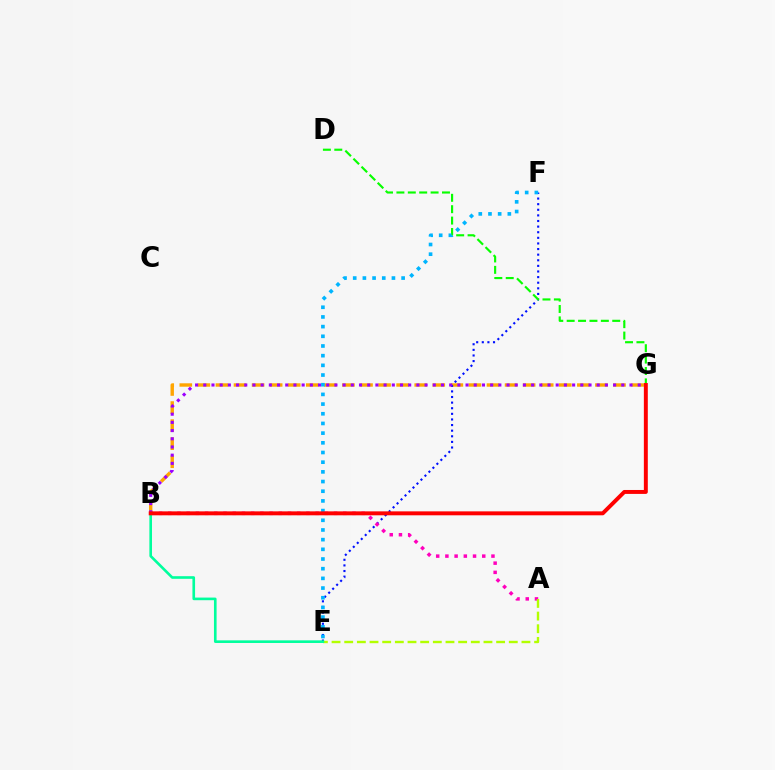{('B', 'G'): [{'color': '#ffa500', 'line_style': 'dashed', 'thickness': 2.45}, {'color': '#9b00ff', 'line_style': 'dotted', 'thickness': 2.23}, {'color': '#ff0000', 'line_style': 'solid', 'thickness': 2.83}], ('E', 'F'): [{'color': '#0010ff', 'line_style': 'dotted', 'thickness': 1.52}, {'color': '#00b5ff', 'line_style': 'dotted', 'thickness': 2.63}], ('D', 'G'): [{'color': '#08ff00', 'line_style': 'dashed', 'thickness': 1.55}], ('A', 'B'): [{'color': '#ff00bd', 'line_style': 'dotted', 'thickness': 2.5}], ('A', 'E'): [{'color': '#b3ff00', 'line_style': 'dashed', 'thickness': 1.72}], ('B', 'E'): [{'color': '#00ff9d', 'line_style': 'solid', 'thickness': 1.89}]}